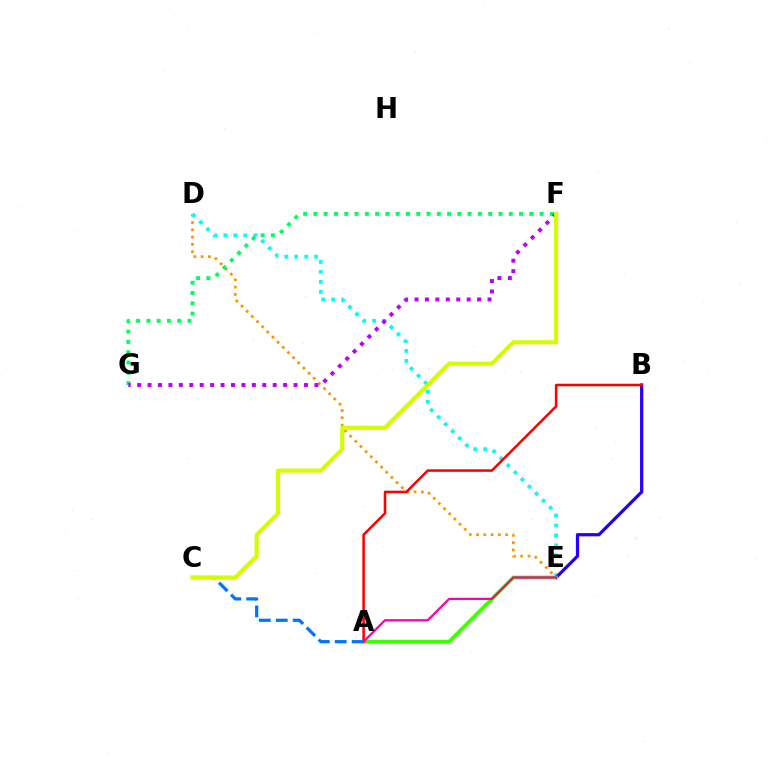{('D', 'E'): [{'color': '#ff9400', 'line_style': 'dotted', 'thickness': 1.98}, {'color': '#00fff6', 'line_style': 'dotted', 'thickness': 2.71}], ('F', 'G'): [{'color': '#00ff5c', 'line_style': 'dotted', 'thickness': 2.79}, {'color': '#b900ff', 'line_style': 'dotted', 'thickness': 2.83}], ('B', 'E'): [{'color': '#2500ff', 'line_style': 'solid', 'thickness': 2.33}], ('A', 'E'): [{'color': '#3dff00', 'line_style': 'solid', 'thickness': 2.7}, {'color': '#ff00ac', 'line_style': 'solid', 'thickness': 1.63}], ('A', 'B'): [{'color': '#ff0000', 'line_style': 'solid', 'thickness': 1.84}], ('A', 'C'): [{'color': '#0074ff', 'line_style': 'dashed', 'thickness': 2.3}], ('C', 'F'): [{'color': '#d1ff00', 'line_style': 'solid', 'thickness': 2.98}]}